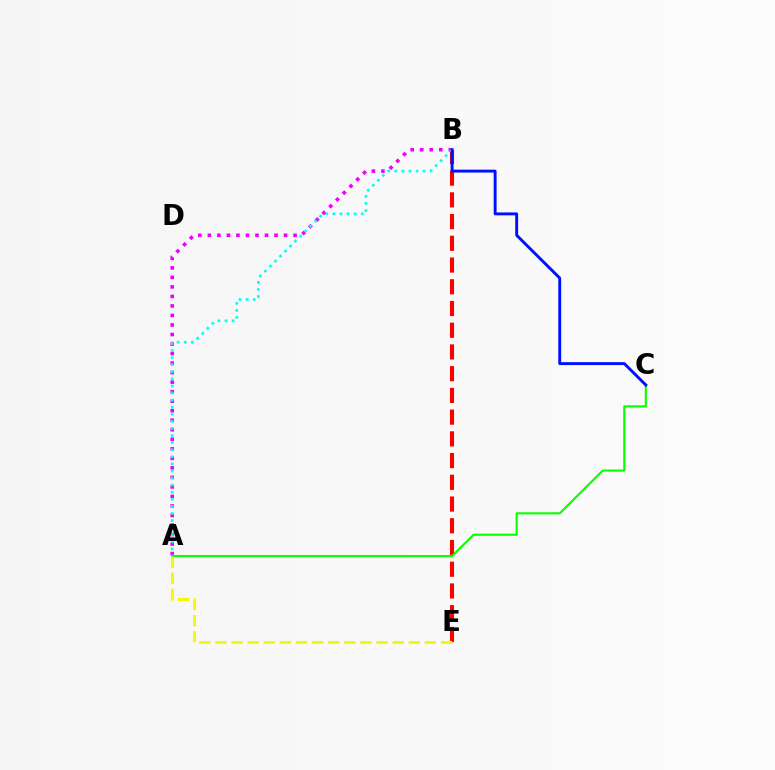{('A', 'B'): [{'color': '#ee00ff', 'line_style': 'dotted', 'thickness': 2.59}, {'color': '#00fff6', 'line_style': 'dotted', 'thickness': 1.93}], ('B', 'E'): [{'color': '#ff0000', 'line_style': 'dashed', 'thickness': 2.95}], ('A', 'C'): [{'color': '#08ff00', 'line_style': 'solid', 'thickness': 1.53}], ('B', 'C'): [{'color': '#0010ff', 'line_style': 'solid', 'thickness': 2.1}], ('A', 'E'): [{'color': '#fcf500', 'line_style': 'dashed', 'thickness': 2.19}]}